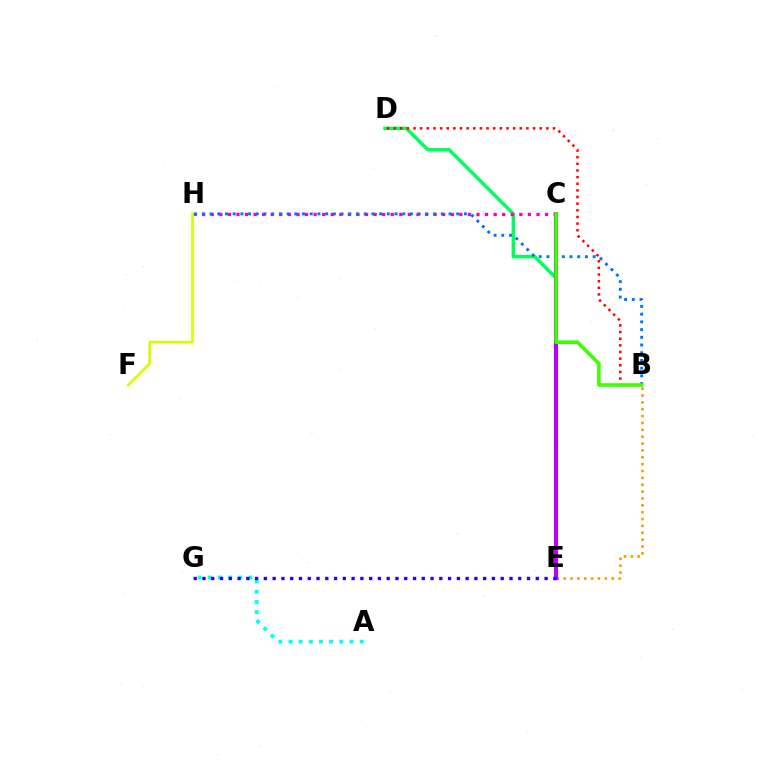{('D', 'E'): [{'color': '#00ff5c', 'line_style': 'solid', 'thickness': 2.51}], ('B', 'E'): [{'color': '#ff9400', 'line_style': 'dotted', 'thickness': 1.86}], ('A', 'G'): [{'color': '#00fff6', 'line_style': 'dotted', 'thickness': 2.76}], ('C', 'E'): [{'color': '#b900ff', 'line_style': 'solid', 'thickness': 2.99}], ('E', 'G'): [{'color': '#2500ff', 'line_style': 'dotted', 'thickness': 2.38}], ('C', 'H'): [{'color': '#ff00ac', 'line_style': 'dotted', 'thickness': 2.33}], ('B', 'D'): [{'color': '#ff0000', 'line_style': 'dotted', 'thickness': 1.8}], ('B', 'H'): [{'color': '#0074ff', 'line_style': 'dotted', 'thickness': 2.09}], ('F', 'H'): [{'color': '#d1ff00', 'line_style': 'solid', 'thickness': 1.92}], ('B', 'C'): [{'color': '#3dff00', 'line_style': 'solid', 'thickness': 2.56}]}